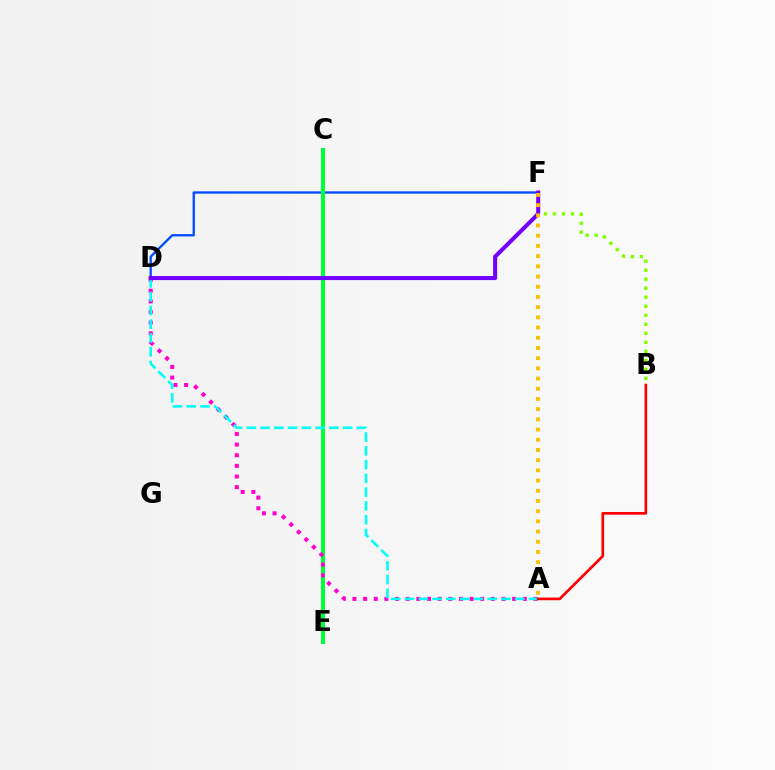{('D', 'F'): [{'color': '#004bff', 'line_style': 'solid', 'thickness': 1.66}, {'color': '#7200ff', 'line_style': 'solid', 'thickness': 2.91}], ('C', 'E'): [{'color': '#00ff39', 'line_style': 'solid', 'thickness': 2.88}], ('B', 'F'): [{'color': '#84ff00', 'line_style': 'dotted', 'thickness': 2.45}], ('A', 'D'): [{'color': '#ff00cf', 'line_style': 'dotted', 'thickness': 2.89}, {'color': '#00fff6', 'line_style': 'dashed', 'thickness': 1.87}], ('A', 'B'): [{'color': '#ff0000', 'line_style': 'solid', 'thickness': 1.94}], ('A', 'F'): [{'color': '#ffbd00', 'line_style': 'dotted', 'thickness': 2.77}]}